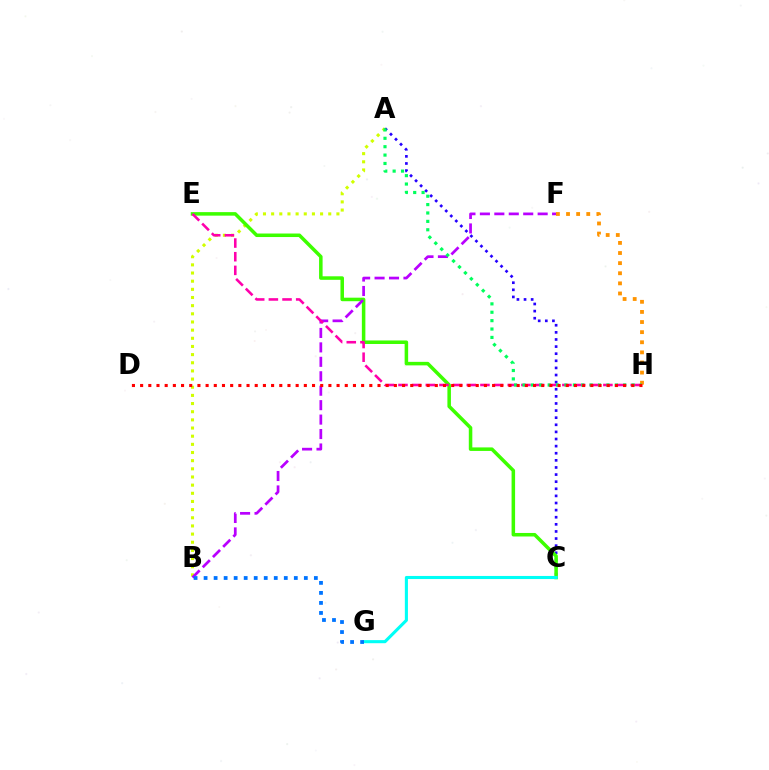{('A', 'B'): [{'color': '#d1ff00', 'line_style': 'dotted', 'thickness': 2.22}], ('A', 'C'): [{'color': '#2500ff', 'line_style': 'dotted', 'thickness': 1.93}], ('C', 'E'): [{'color': '#3dff00', 'line_style': 'solid', 'thickness': 2.54}], ('B', 'F'): [{'color': '#b900ff', 'line_style': 'dashed', 'thickness': 1.96}], ('E', 'H'): [{'color': '#ff00ac', 'line_style': 'dashed', 'thickness': 1.86}], ('C', 'G'): [{'color': '#00fff6', 'line_style': 'solid', 'thickness': 2.22}], ('F', 'H'): [{'color': '#ff9400', 'line_style': 'dotted', 'thickness': 2.75}], ('B', 'G'): [{'color': '#0074ff', 'line_style': 'dotted', 'thickness': 2.72}], ('A', 'H'): [{'color': '#00ff5c', 'line_style': 'dotted', 'thickness': 2.28}], ('D', 'H'): [{'color': '#ff0000', 'line_style': 'dotted', 'thickness': 2.22}]}